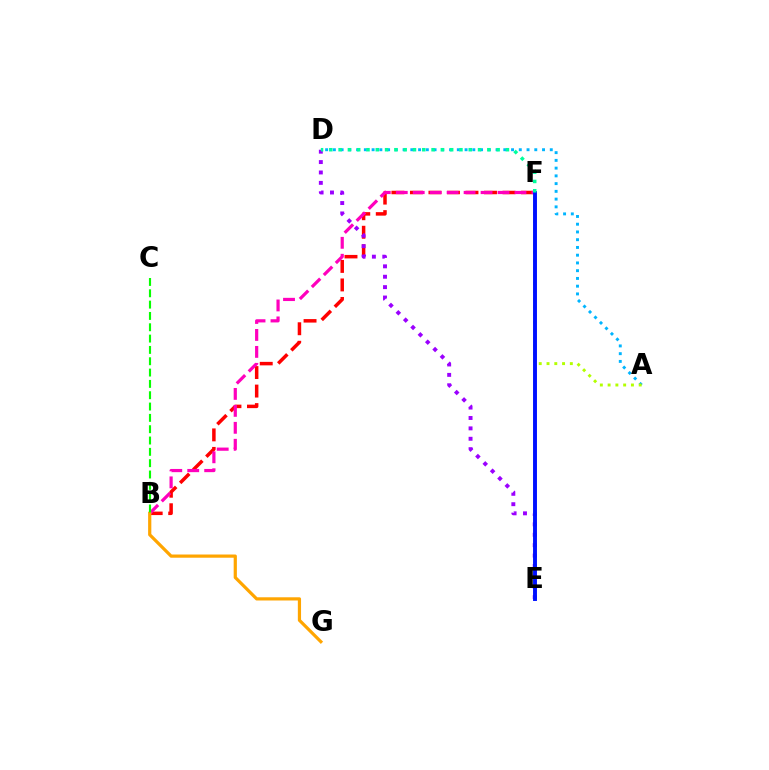{('B', 'F'): [{'color': '#ff0000', 'line_style': 'dashed', 'thickness': 2.52}, {'color': '#ff00bd', 'line_style': 'dashed', 'thickness': 2.3}], ('A', 'D'): [{'color': '#00b5ff', 'line_style': 'dotted', 'thickness': 2.1}], ('B', 'G'): [{'color': '#ffa500', 'line_style': 'solid', 'thickness': 2.31}], ('D', 'E'): [{'color': '#9b00ff', 'line_style': 'dotted', 'thickness': 2.82}], ('A', 'F'): [{'color': '#b3ff00', 'line_style': 'dotted', 'thickness': 2.11}], ('B', 'C'): [{'color': '#08ff00', 'line_style': 'dashed', 'thickness': 1.54}], ('E', 'F'): [{'color': '#0010ff', 'line_style': 'solid', 'thickness': 2.82}], ('D', 'F'): [{'color': '#00ff9d', 'line_style': 'dotted', 'thickness': 2.53}]}